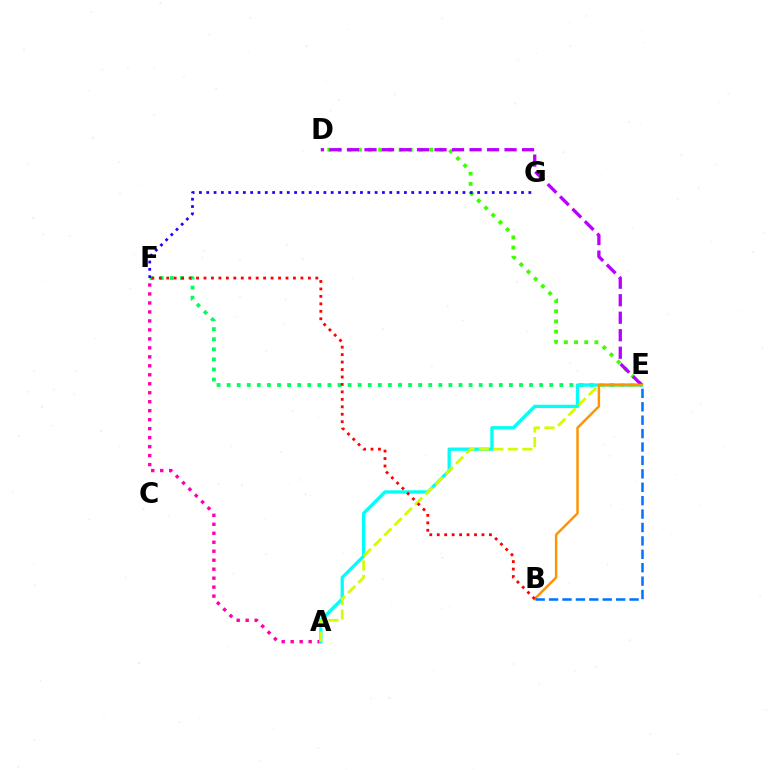{('A', 'F'): [{'color': '#ff00ac', 'line_style': 'dotted', 'thickness': 2.44}], ('E', 'F'): [{'color': '#00ff5c', 'line_style': 'dotted', 'thickness': 2.74}], ('D', 'E'): [{'color': '#3dff00', 'line_style': 'dotted', 'thickness': 2.77}, {'color': '#b900ff', 'line_style': 'dashed', 'thickness': 2.38}], ('A', 'E'): [{'color': '#00fff6', 'line_style': 'solid', 'thickness': 2.37}, {'color': '#d1ff00', 'line_style': 'dashed', 'thickness': 1.97}], ('B', 'E'): [{'color': '#ff9400', 'line_style': 'solid', 'thickness': 1.78}, {'color': '#0074ff', 'line_style': 'dashed', 'thickness': 1.82}], ('F', 'G'): [{'color': '#2500ff', 'line_style': 'dotted', 'thickness': 1.99}], ('B', 'F'): [{'color': '#ff0000', 'line_style': 'dotted', 'thickness': 2.03}]}